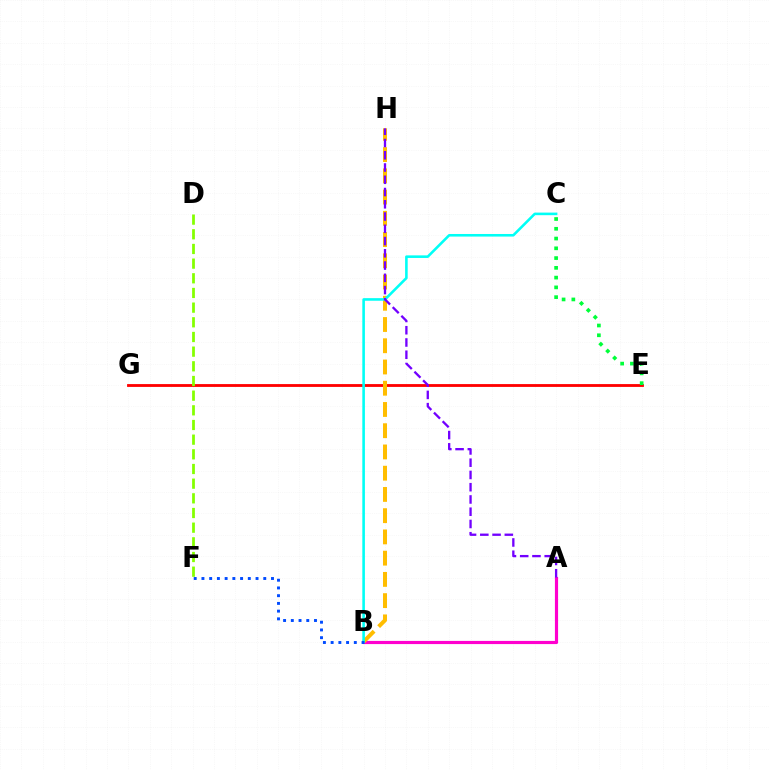{('E', 'G'): [{'color': '#ff0000', 'line_style': 'solid', 'thickness': 2.04}], ('A', 'B'): [{'color': '#ff00cf', 'line_style': 'solid', 'thickness': 2.28}], ('D', 'F'): [{'color': '#84ff00', 'line_style': 'dashed', 'thickness': 1.99}], ('B', 'H'): [{'color': '#ffbd00', 'line_style': 'dashed', 'thickness': 2.89}], ('B', 'C'): [{'color': '#00fff6', 'line_style': 'solid', 'thickness': 1.86}], ('A', 'H'): [{'color': '#7200ff', 'line_style': 'dashed', 'thickness': 1.66}], ('C', 'E'): [{'color': '#00ff39', 'line_style': 'dotted', 'thickness': 2.65}], ('B', 'F'): [{'color': '#004bff', 'line_style': 'dotted', 'thickness': 2.1}]}